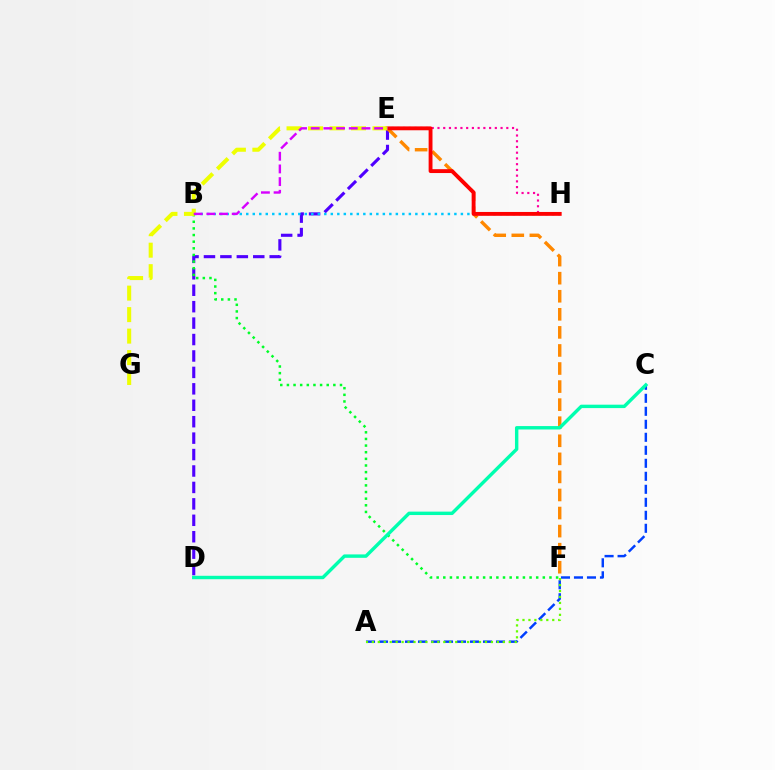{('A', 'C'): [{'color': '#003fff', 'line_style': 'dashed', 'thickness': 1.77}], ('A', 'F'): [{'color': '#66ff00', 'line_style': 'dotted', 'thickness': 1.62}], ('D', 'E'): [{'color': '#4f00ff', 'line_style': 'dashed', 'thickness': 2.23}], ('E', 'F'): [{'color': '#ff8800', 'line_style': 'dashed', 'thickness': 2.45}], ('B', 'H'): [{'color': '#00c7ff', 'line_style': 'dotted', 'thickness': 1.77}], ('E', 'H'): [{'color': '#ff00a0', 'line_style': 'dotted', 'thickness': 1.56}, {'color': '#ff0000', 'line_style': 'solid', 'thickness': 2.78}], ('B', 'F'): [{'color': '#00ff27', 'line_style': 'dotted', 'thickness': 1.8}], ('C', 'D'): [{'color': '#00ffaf', 'line_style': 'solid', 'thickness': 2.46}], ('E', 'G'): [{'color': '#eeff00', 'line_style': 'dashed', 'thickness': 2.92}], ('B', 'E'): [{'color': '#d600ff', 'line_style': 'dashed', 'thickness': 1.72}]}